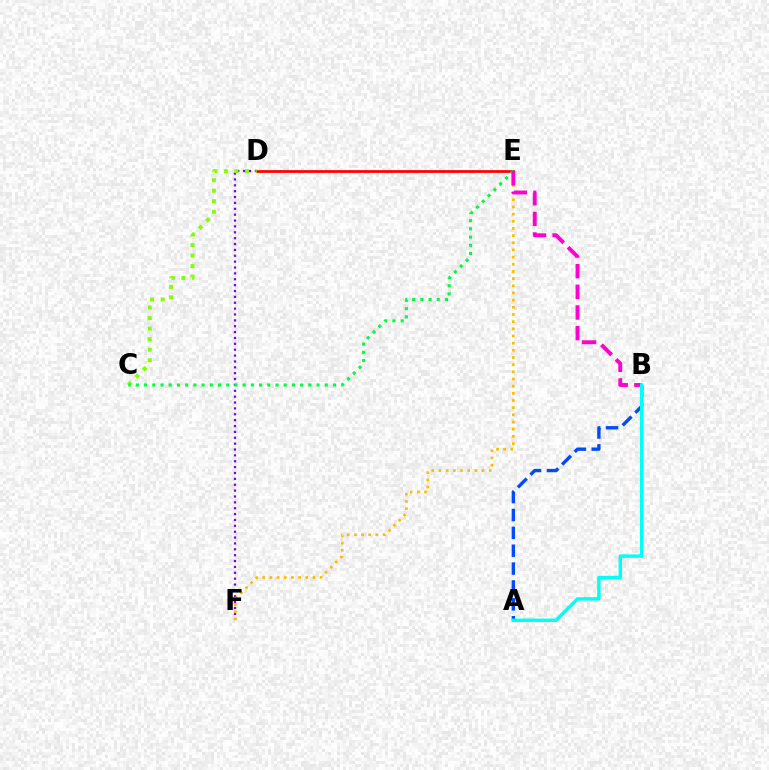{('D', 'F'): [{'color': '#7200ff', 'line_style': 'dotted', 'thickness': 1.6}], ('D', 'E'): [{'color': '#ff0000', 'line_style': 'solid', 'thickness': 1.98}], ('E', 'F'): [{'color': '#ffbd00', 'line_style': 'dotted', 'thickness': 1.95}], ('A', 'B'): [{'color': '#004bff', 'line_style': 'dashed', 'thickness': 2.43}, {'color': '#00fff6', 'line_style': 'solid', 'thickness': 2.45}], ('C', 'D'): [{'color': '#84ff00', 'line_style': 'dotted', 'thickness': 2.86}], ('C', 'E'): [{'color': '#00ff39', 'line_style': 'dotted', 'thickness': 2.23}], ('B', 'E'): [{'color': '#ff00cf', 'line_style': 'dashed', 'thickness': 2.8}]}